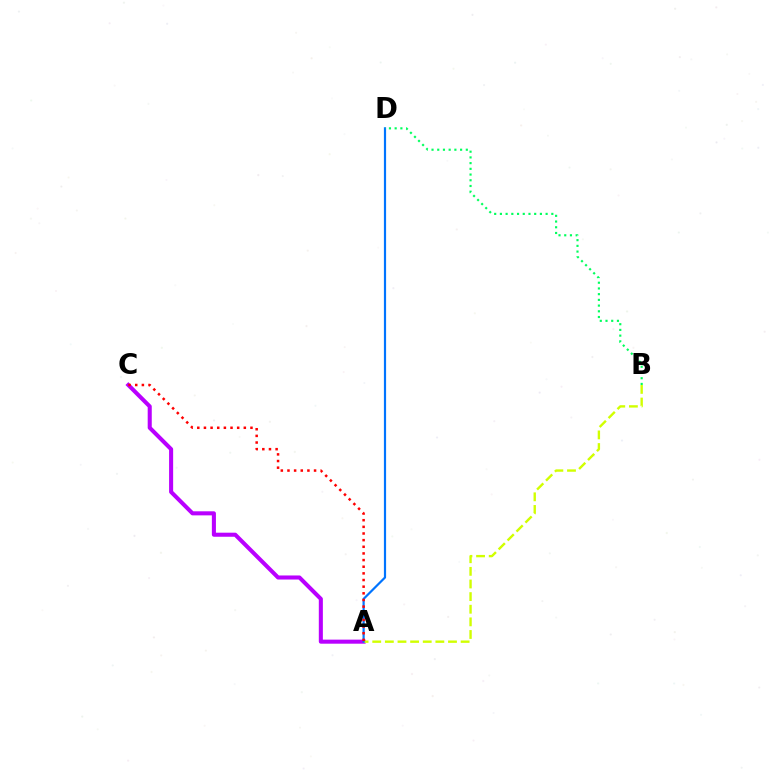{('A', 'C'): [{'color': '#b900ff', 'line_style': 'solid', 'thickness': 2.92}, {'color': '#ff0000', 'line_style': 'dotted', 'thickness': 1.81}], ('A', 'B'): [{'color': '#d1ff00', 'line_style': 'dashed', 'thickness': 1.72}], ('A', 'D'): [{'color': '#0074ff', 'line_style': 'solid', 'thickness': 1.58}], ('B', 'D'): [{'color': '#00ff5c', 'line_style': 'dotted', 'thickness': 1.55}]}